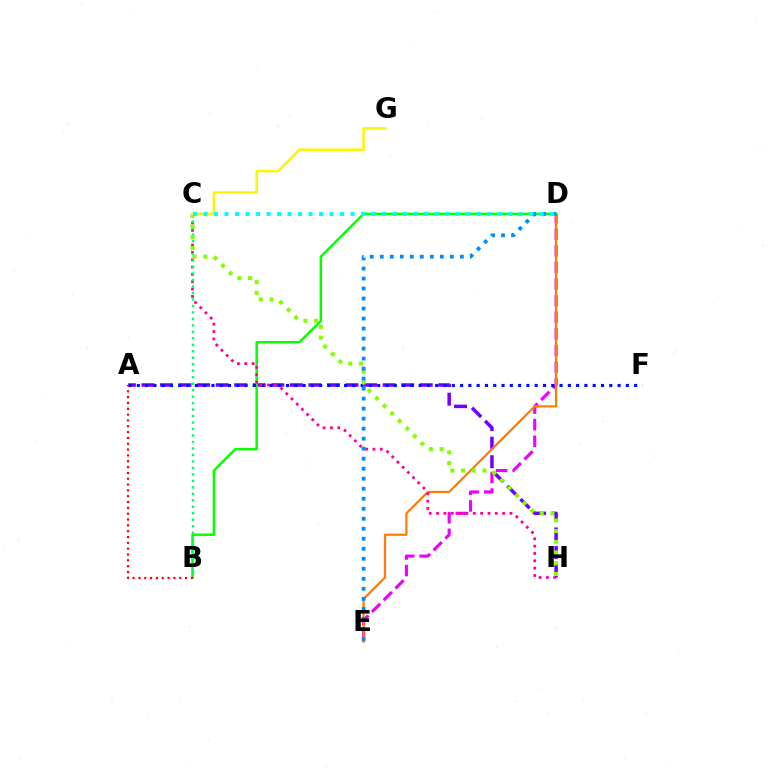{('A', 'H'): [{'color': '#7200ff', 'line_style': 'dashed', 'thickness': 2.52}], ('D', 'E'): [{'color': '#ee00ff', 'line_style': 'dashed', 'thickness': 2.26}, {'color': '#ff7c00', 'line_style': 'solid', 'thickness': 1.6}, {'color': '#008cff', 'line_style': 'dotted', 'thickness': 2.72}], ('B', 'D'): [{'color': '#08ff00', 'line_style': 'solid', 'thickness': 1.79}], ('A', 'F'): [{'color': '#0010ff', 'line_style': 'dotted', 'thickness': 2.25}], ('C', 'H'): [{'color': '#ff0094', 'line_style': 'dotted', 'thickness': 1.99}, {'color': '#84ff00', 'line_style': 'dotted', 'thickness': 2.91}], ('B', 'C'): [{'color': '#00ff74', 'line_style': 'dotted', 'thickness': 1.76}], ('C', 'G'): [{'color': '#fcf500', 'line_style': 'solid', 'thickness': 1.79}], ('A', 'B'): [{'color': '#ff0000', 'line_style': 'dotted', 'thickness': 1.58}], ('C', 'D'): [{'color': '#00fff6', 'line_style': 'dotted', 'thickness': 2.85}]}